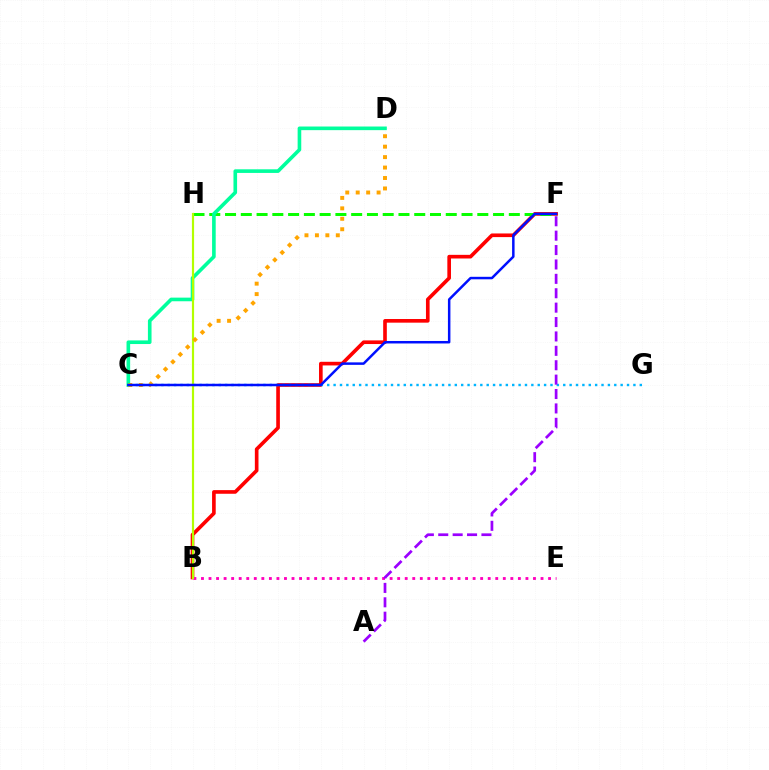{('B', 'F'): [{'color': '#ff0000', 'line_style': 'solid', 'thickness': 2.62}], ('F', 'H'): [{'color': '#08ff00', 'line_style': 'dashed', 'thickness': 2.14}], ('C', 'G'): [{'color': '#00b5ff', 'line_style': 'dotted', 'thickness': 1.73}], ('B', 'E'): [{'color': '#ff00bd', 'line_style': 'dotted', 'thickness': 2.05}], ('C', 'D'): [{'color': '#00ff9d', 'line_style': 'solid', 'thickness': 2.61}, {'color': '#ffa500', 'line_style': 'dotted', 'thickness': 2.84}], ('B', 'H'): [{'color': '#b3ff00', 'line_style': 'solid', 'thickness': 1.57}], ('A', 'F'): [{'color': '#9b00ff', 'line_style': 'dashed', 'thickness': 1.96}], ('C', 'F'): [{'color': '#0010ff', 'line_style': 'solid', 'thickness': 1.79}]}